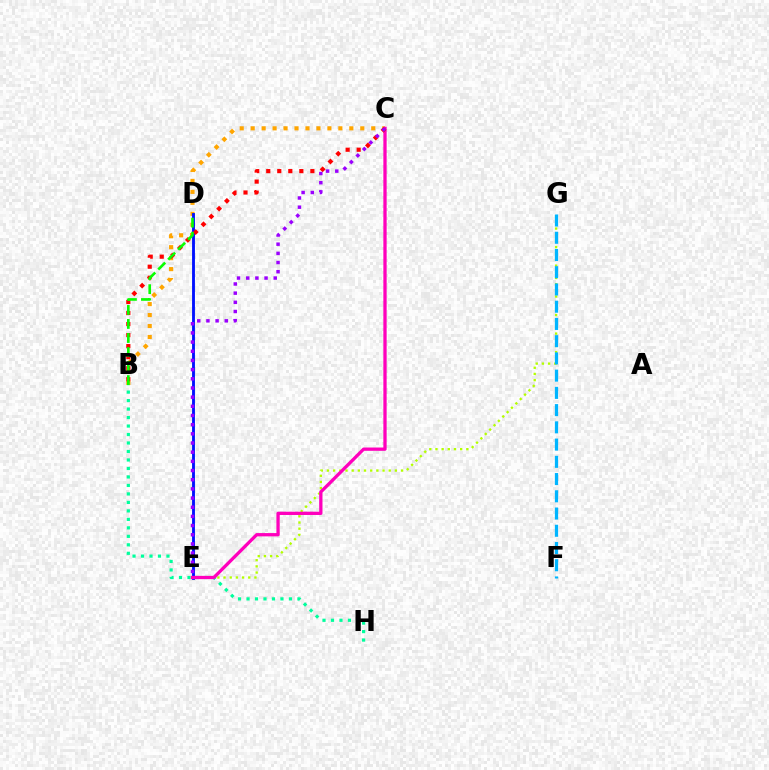{('B', 'C'): [{'color': '#ffa500', 'line_style': 'dotted', 'thickness': 2.98}, {'color': '#ff0000', 'line_style': 'dotted', 'thickness': 3.0}], ('E', 'G'): [{'color': '#b3ff00', 'line_style': 'dotted', 'thickness': 1.68}], ('D', 'E'): [{'color': '#0010ff', 'line_style': 'solid', 'thickness': 2.06}], ('B', 'H'): [{'color': '#00ff9d', 'line_style': 'dotted', 'thickness': 2.31}], ('C', 'E'): [{'color': '#ff00bd', 'line_style': 'solid', 'thickness': 2.37}, {'color': '#9b00ff', 'line_style': 'dotted', 'thickness': 2.49}], ('B', 'D'): [{'color': '#08ff00', 'line_style': 'dashed', 'thickness': 1.91}], ('F', 'G'): [{'color': '#00b5ff', 'line_style': 'dashed', 'thickness': 2.34}]}